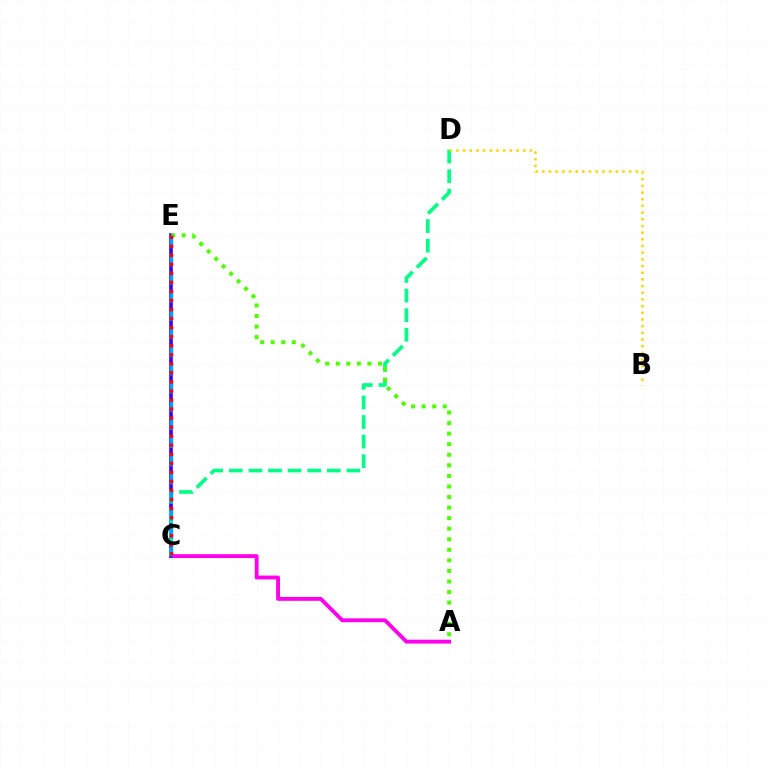{('A', 'C'): [{'color': '#ff00ed', 'line_style': 'solid', 'thickness': 2.78}], ('C', 'E'): [{'color': '#3700ff', 'line_style': 'solid', 'thickness': 2.59}, {'color': '#009eff', 'line_style': 'dashed', 'thickness': 2.47}, {'color': '#ff0000', 'line_style': 'dotted', 'thickness': 2.46}], ('C', 'D'): [{'color': '#00ff86', 'line_style': 'dashed', 'thickness': 2.66}], ('A', 'E'): [{'color': '#4fff00', 'line_style': 'dotted', 'thickness': 2.87}], ('B', 'D'): [{'color': '#ffd500', 'line_style': 'dotted', 'thickness': 1.81}]}